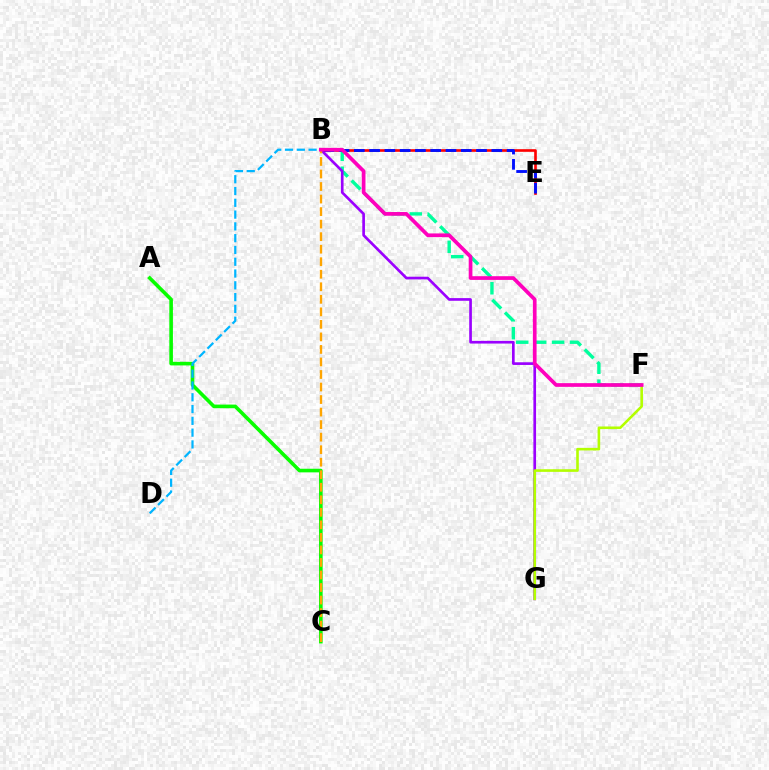{('B', 'E'): [{'color': '#ff0000', 'line_style': 'solid', 'thickness': 1.9}, {'color': '#0010ff', 'line_style': 'dashed', 'thickness': 2.07}], ('A', 'C'): [{'color': '#08ff00', 'line_style': 'solid', 'thickness': 2.6}], ('B', 'F'): [{'color': '#00ff9d', 'line_style': 'dashed', 'thickness': 2.44}, {'color': '#ff00bd', 'line_style': 'solid', 'thickness': 2.67}], ('B', 'G'): [{'color': '#9b00ff', 'line_style': 'solid', 'thickness': 1.92}], ('F', 'G'): [{'color': '#b3ff00', 'line_style': 'solid', 'thickness': 1.88}], ('B', 'C'): [{'color': '#ffa500', 'line_style': 'dashed', 'thickness': 1.7}], ('B', 'D'): [{'color': '#00b5ff', 'line_style': 'dashed', 'thickness': 1.6}]}